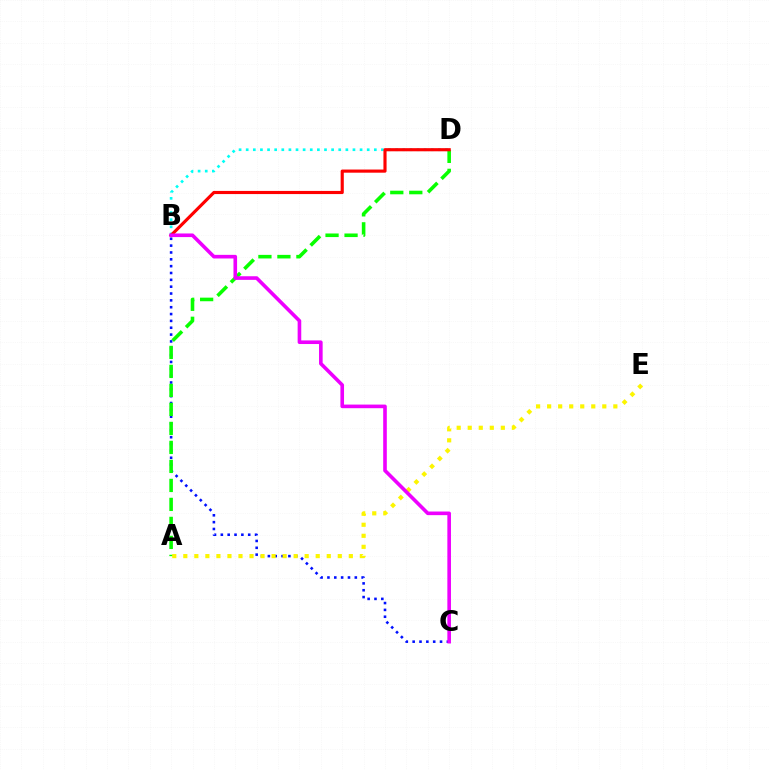{('B', 'D'): [{'color': '#00fff6', 'line_style': 'dotted', 'thickness': 1.93}, {'color': '#ff0000', 'line_style': 'solid', 'thickness': 2.26}], ('B', 'C'): [{'color': '#0010ff', 'line_style': 'dotted', 'thickness': 1.86}, {'color': '#ee00ff', 'line_style': 'solid', 'thickness': 2.61}], ('A', 'D'): [{'color': '#08ff00', 'line_style': 'dashed', 'thickness': 2.58}], ('A', 'E'): [{'color': '#fcf500', 'line_style': 'dotted', 'thickness': 3.0}]}